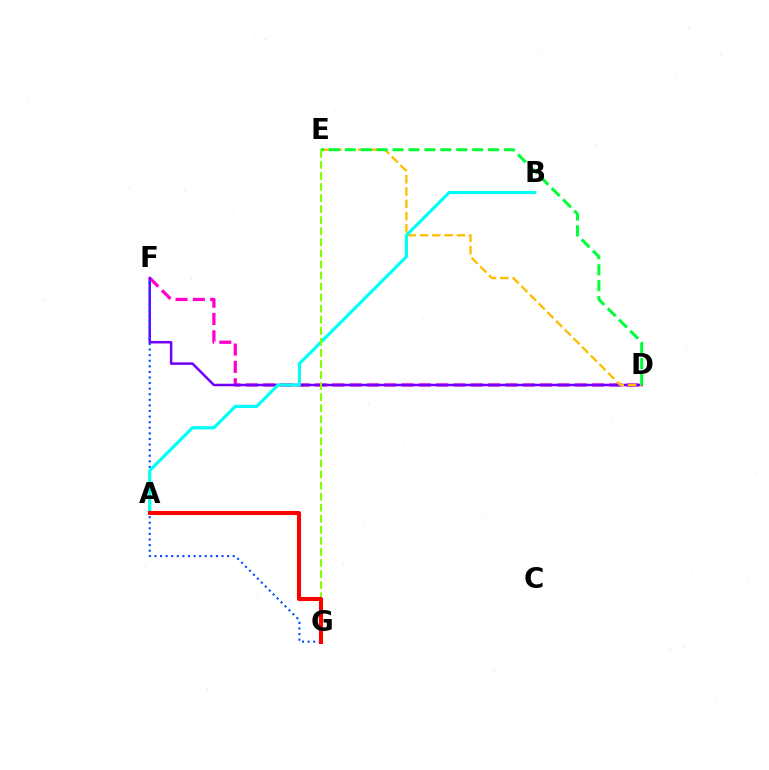{('D', 'F'): [{'color': '#ff00cf', 'line_style': 'dashed', 'thickness': 2.35}, {'color': '#7200ff', 'line_style': 'solid', 'thickness': 1.8}], ('F', 'G'): [{'color': '#004bff', 'line_style': 'dotted', 'thickness': 1.52}], ('D', 'E'): [{'color': '#ffbd00', 'line_style': 'dashed', 'thickness': 1.67}, {'color': '#00ff39', 'line_style': 'dashed', 'thickness': 2.16}], ('A', 'B'): [{'color': '#00fff6', 'line_style': 'solid', 'thickness': 2.26}], ('E', 'G'): [{'color': '#84ff00', 'line_style': 'dashed', 'thickness': 1.5}], ('A', 'G'): [{'color': '#ff0000', 'line_style': 'solid', 'thickness': 2.93}]}